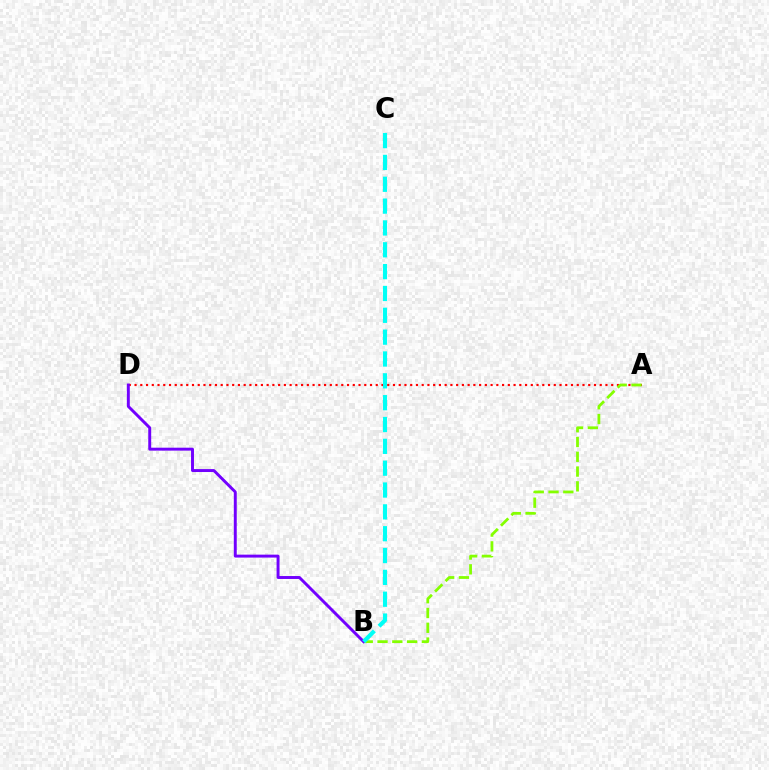{('A', 'D'): [{'color': '#ff0000', 'line_style': 'dotted', 'thickness': 1.56}], ('A', 'B'): [{'color': '#84ff00', 'line_style': 'dashed', 'thickness': 2.01}], ('B', 'D'): [{'color': '#7200ff', 'line_style': 'solid', 'thickness': 2.12}], ('B', 'C'): [{'color': '#00fff6', 'line_style': 'dashed', 'thickness': 2.97}]}